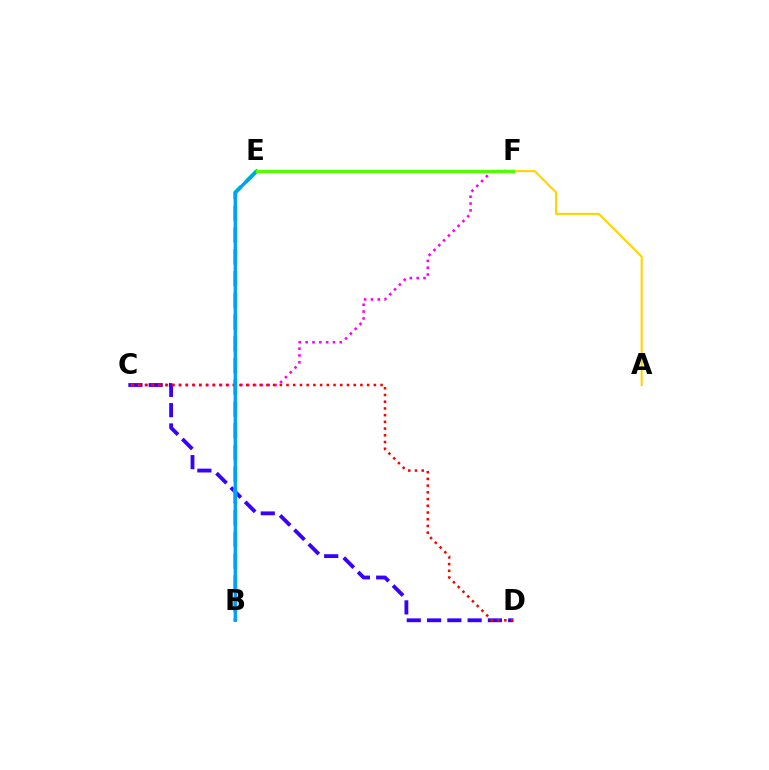{('C', 'D'): [{'color': '#3700ff', 'line_style': 'dashed', 'thickness': 2.76}, {'color': '#ff0000', 'line_style': 'dotted', 'thickness': 1.82}], ('B', 'E'): [{'color': '#00ff86', 'line_style': 'dashed', 'thickness': 2.95}, {'color': '#009eff', 'line_style': 'solid', 'thickness': 2.39}], ('A', 'F'): [{'color': '#ffd500', 'line_style': 'solid', 'thickness': 1.51}], ('C', 'F'): [{'color': '#ff00ed', 'line_style': 'dotted', 'thickness': 1.85}], ('E', 'F'): [{'color': '#4fff00', 'line_style': 'solid', 'thickness': 2.32}]}